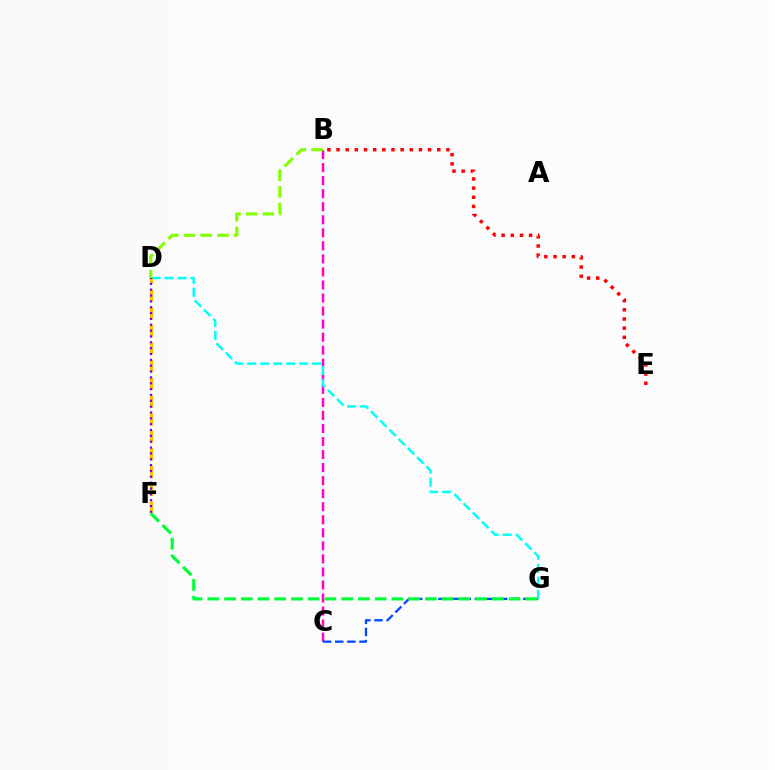{('B', 'C'): [{'color': '#ff00cf', 'line_style': 'dashed', 'thickness': 1.77}], ('C', 'G'): [{'color': '#004bff', 'line_style': 'dashed', 'thickness': 1.65}], ('B', 'E'): [{'color': '#ff0000', 'line_style': 'dotted', 'thickness': 2.49}], ('D', 'G'): [{'color': '#00fff6', 'line_style': 'dashed', 'thickness': 1.77}], ('D', 'F'): [{'color': '#ffbd00', 'line_style': 'dashed', 'thickness': 2.4}, {'color': '#7200ff', 'line_style': 'dotted', 'thickness': 1.59}], ('B', 'D'): [{'color': '#84ff00', 'line_style': 'dashed', 'thickness': 2.27}], ('F', 'G'): [{'color': '#00ff39', 'line_style': 'dashed', 'thickness': 2.27}]}